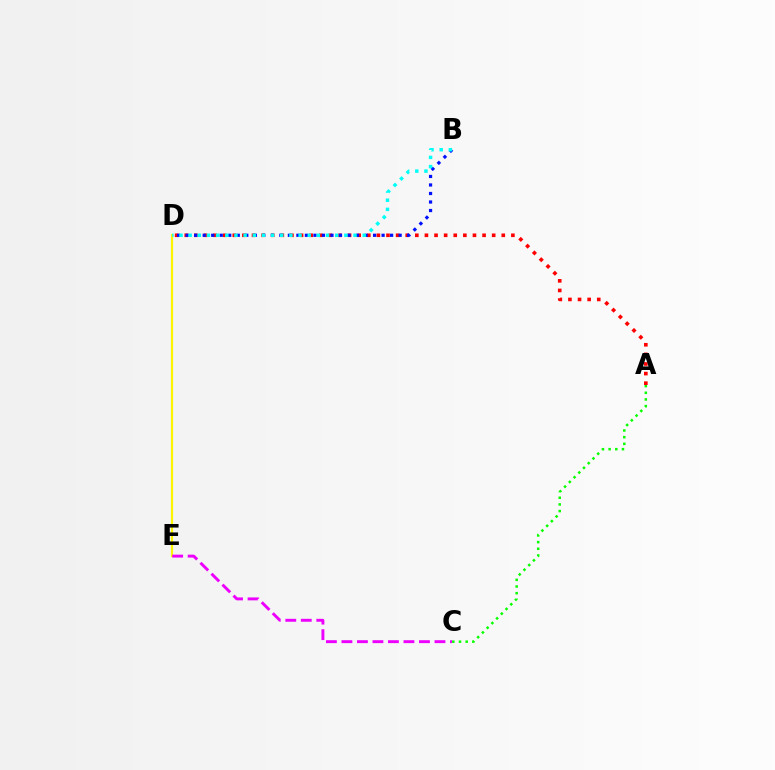{('A', 'D'): [{'color': '#ff0000', 'line_style': 'dotted', 'thickness': 2.61}], ('B', 'D'): [{'color': '#0010ff', 'line_style': 'dotted', 'thickness': 2.31}, {'color': '#00fff6', 'line_style': 'dotted', 'thickness': 2.49}], ('D', 'E'): [{'color': '#fcf500', 'line_style': 'solid', 'thickness': 1.58}], ('C', 'E'): [{'color': '#ee00ff', 'line_style': 'dashed', 'thickness': 2.11}], ('A', 'C'): [{'color': '#08ff00', 'line_style': 'dotted', 'thickness': 1.81}]}